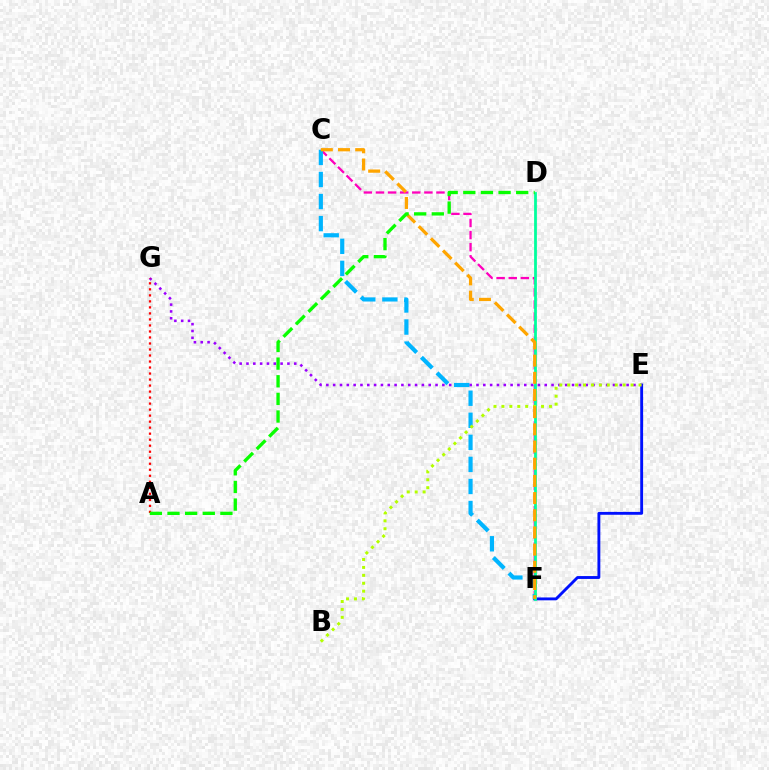{('E', 'F'): [{'color': '#0010ff', 'line_style': 'solid', 'thickness': 2.06}], ('C', 'F'): [{'color': '#ff00bd', 'line_style': 'dashed', 'thickness': 1.64}, {'color': '#00b5ff', 'line_style': 'dashed', 'thickness': 3.0}, {'color': '#ffa500', 'line_style': 'dashed', 'thickness': 2.33}], ('E', 'G'): [{'color': '#9b00ff', 'line_style': 'dotted', 'thickness': 1.85}], ('A', 'G'): [{'color': '#ff0000', 'line_style': 'dotted', 'thickness': 1.63}], ('D', 'F'): [{'color': '#00ff9d', 'line_style': 'solid', 'thickness': 2.0}], ('B', 'E'): [{'color': '#b3ff00', 'line_style': 'dotted', 'thickness': 2.15}], ('A', 'D'): [{'color': '#08ff00', 'line_style': 'dashed', 'thickness': 2.4}]}